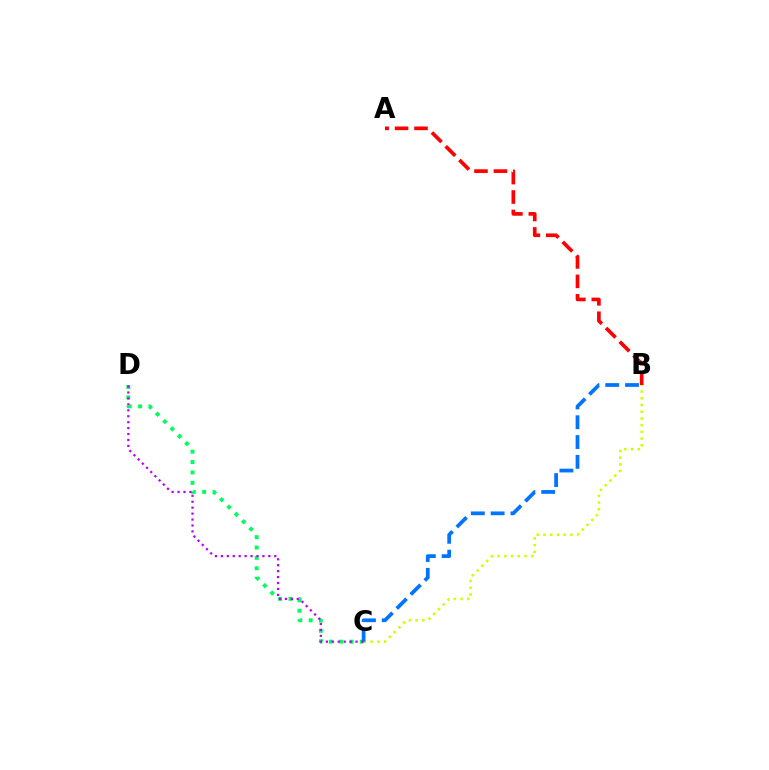{('B', 'C'): [{'color': '#d1ff00', 'line_style': 'dotted', 'thickness': 1.83}, {'color': '#0074ff', 'line_style': 'dashed', 'thickness': 2.69}], ('A', 'B'): [{'color': '#ff0000', 'line_style': 'dashed', 'thickness': 2.64}], ('C', 'D'): [{'color': '#00ff5c', 'line_style': 'dotted', 'thickness': 2.82}, {'color': '#b900ff', 'line_style': 'dotted', 'thickness': 1.61}]}